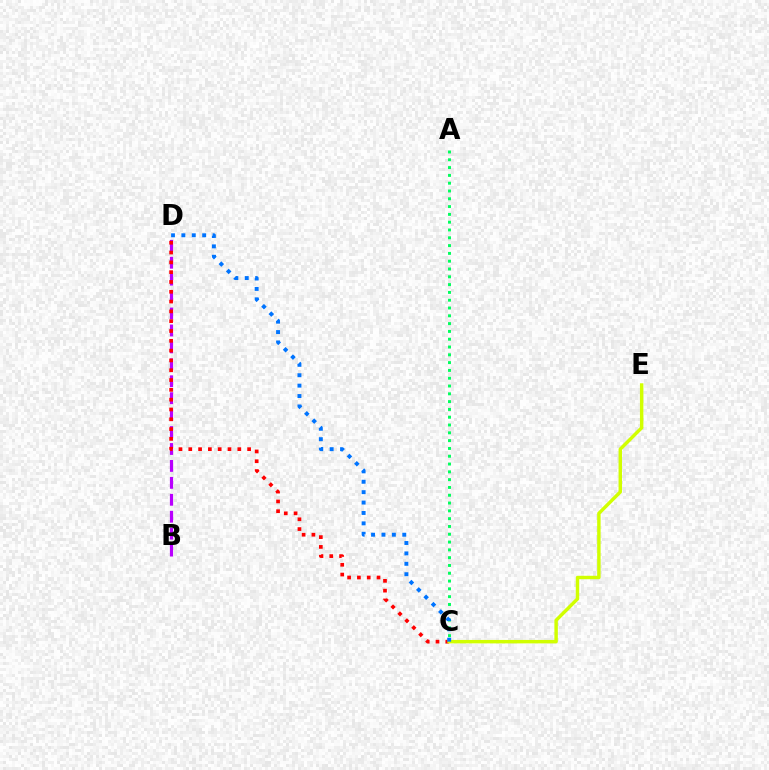{('A', 'C'): [{'color': '#00ff5c', 'line_style': 'dotted', 'thickness': 2.12}], ('B', 'D'): [{'color': '#b900ff', 'line_style': 'dashed', 'thickness': 2.3}], ('C', 'D'): [{'color': '#ff0000', 'line_style': 'dotted', 'thickness': 2.66}, {'color': '#0074ff', 'line_style': 'dotted', 'thickness': 2.83}], ('C', 'E'): [{'color': '#d1ff00', 'line_style': 'solid', 'thickness': 2.48}]}